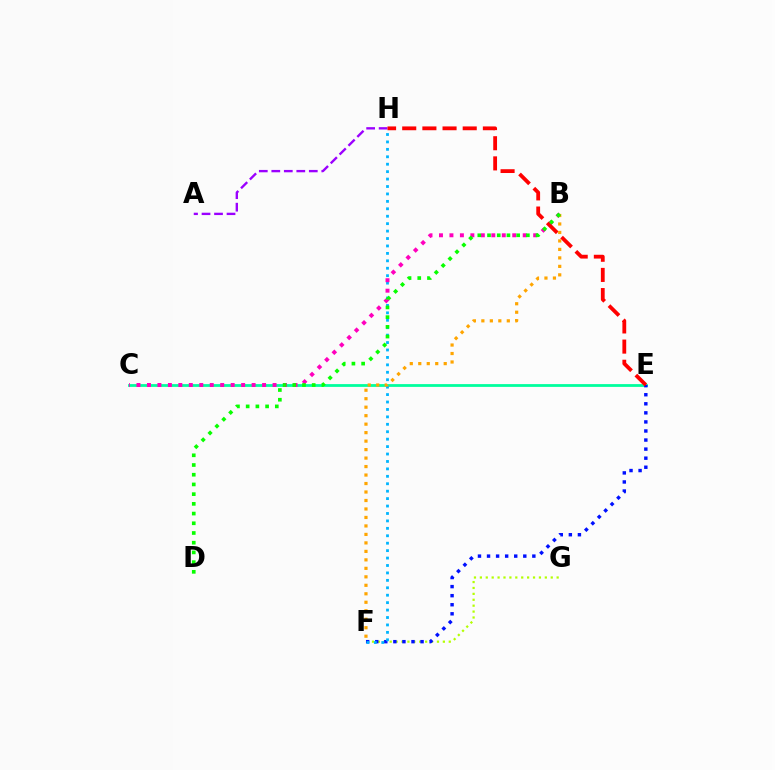{('C', 'E'): [{'color': '#00ff9d', 'line_style': 'solid', 'thickness': 2.0}], ('F', 'G'): [{'color': '#b3ff00', 'line_style': 'dotted', 'thickness': 1.6}], ('A', 'H'): [{'color': '#9b00ff', 'line_style': 'dashed', 'thickness': 1.7}], ('E', 'F'): [{'color': '#0010ff', 'line_style': 'dotted', 'thickness': 2.46}], ('F', 'H'): [{'color': '#00b5ff', 'line_style': 'dotted', 'thickness': 2.02}], ('B', 'C'): [{'color': '#ff00bd', 'line_style': 'dotted', 'thickness': 2.84}], ('E', 'H'): [{'color': '#ff0000', 'line_style': 'dashed', 'thickness': 2.74}], ('B', 'F'): [{'color': '#ffa500', 'line_style': 'dotted', 'thickness': 2.3}], ('B', 'D'): [{'color': '#08ff00', 'line_style': 'dotted', 'thickness': 2.64}]}